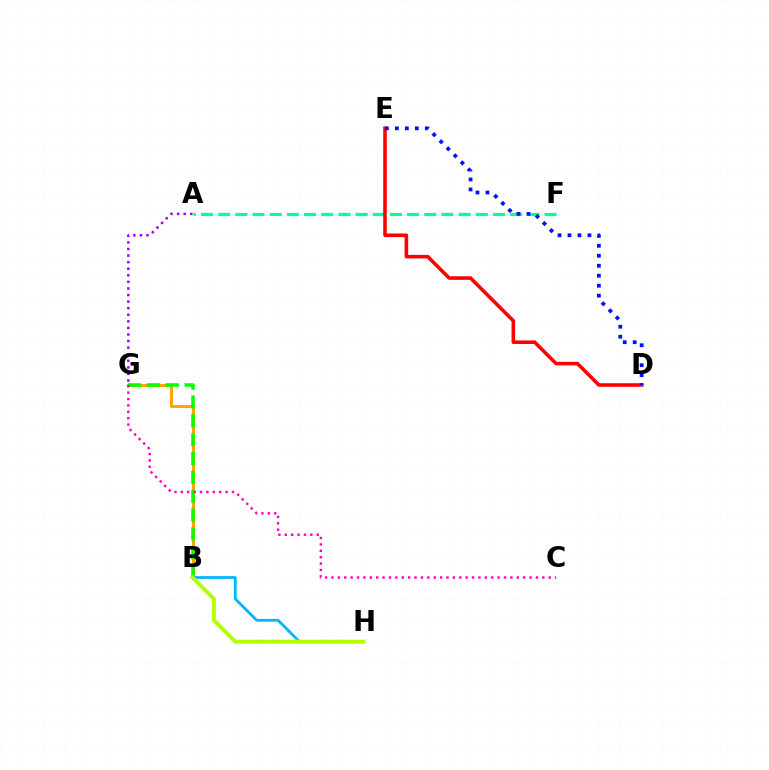{('A', 'G'): [{'color': '#9b00ff', 'line_style': 'dotted', 'thickness': 1.79}], ('A', 'F'): [{'color': '#00ff9d', 'line_style': 'dashed', 'thickness': 2.33}], ('B', 'G'): [{'color': '#ffa500', 'line_style': 'solid', 'thickness': 2.18}, {'color': '#08ff00', 'line_style': 'dashed', 'thickness': 2.56}], ('C', 'G'): [{'color': '#ff00bd', 'line_style': 'dotted', 'thickness': 1.74}], ('D', 'E'): [{'color': '#ff0000', 'line_style': 'solid', 'thickness': 2.58}, {'color': '#0010ff', 'line_style': 'dotted', 'thickness': 2.71}], ('B', 'H'): [{'color': '#00b5ff', 'line_style': 'solid', 'thickness': 1.99}, {'color': '#b3ff00', 'line_style': 'solid', 'thickness': 2.86}]}